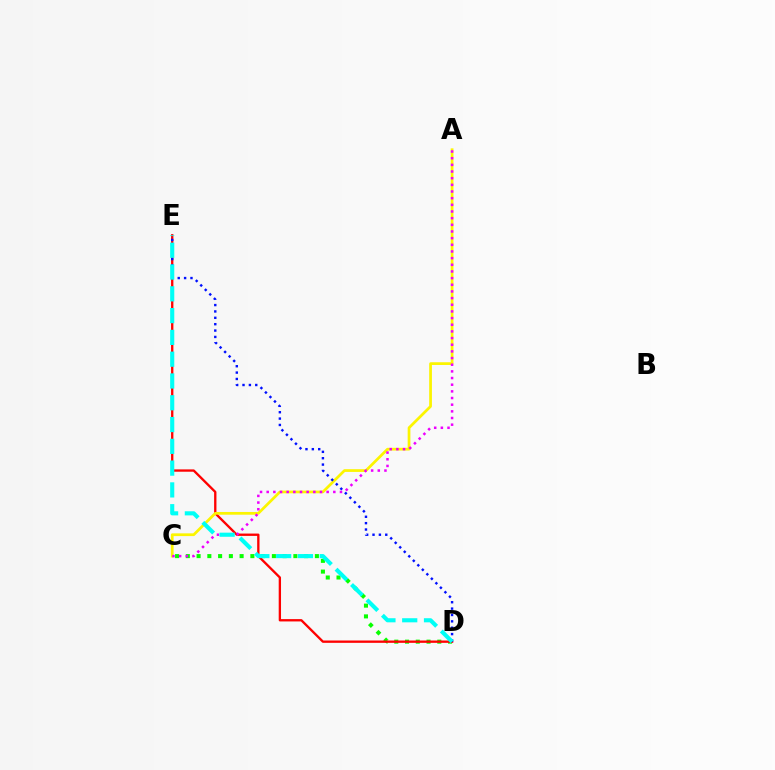{('C', 'D'): [{'color': '#08ff00', 'line_style': 'dotted', 'thickness': 2.92}], ('D', 'E'): [{'color': '#ff0000', 'line_style': 'solid', 'thickness': 1.68}, {'color': '#0010ff', 'line_style': 'dotted', 'thickness': 1.73}, {'color': '#00fff6', 'line_style': 'dashed', 'thickness': 2.96}], ('A', 'C'): [{'color': '#fcf500', 'line_style': 'solid', 'thickness': 1.97}, {'color': '#ee00ff', 'line_style': 'dotted', 'thickness': 1.81}]}